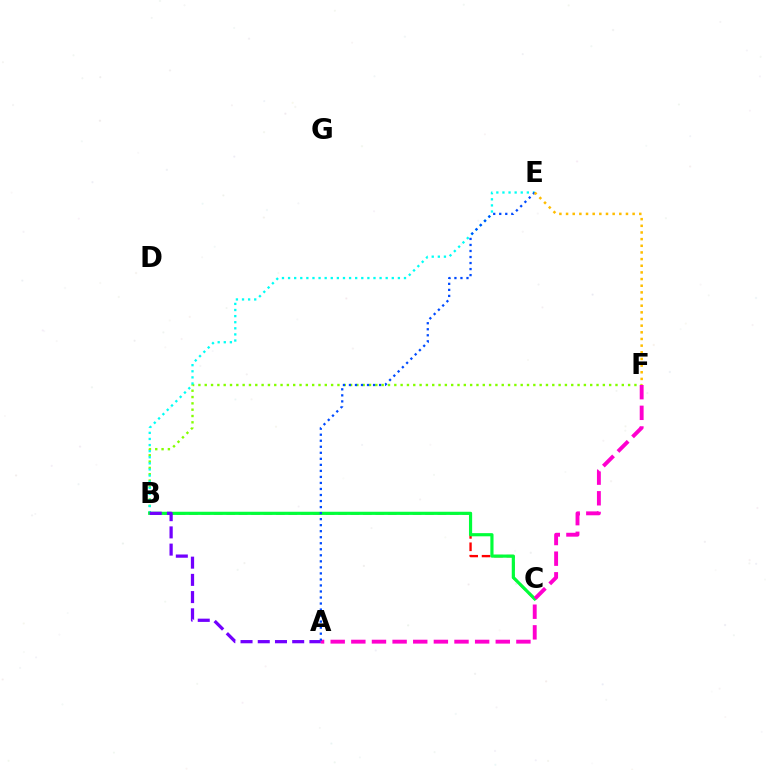{('B', 'C'): [{'color': '#ff0000', 'line_style': 'dashed', 'thickness': 1.69}, {'color': '#00ff39', 'line_style': 'solid', 'thickness': 2.28}], ('B', 'F'): [{'color': '#84ff00', 'line_style': 'dotted', 'thickness': 1.72}], ('B', 'E'): [{'color': '#00fff6', 'line_style': 'dotted', 'thickness': 1.66}], ('A', 'F'): [{'color': '#ff00cf', 'line_style': 'dashed', 'thickness': 2.8}], ('A', 'E'): [{'color': '#004bff', 'line_style': 'dotted', 'thickness': 1.64}], ('A', 'B'): [{'color': '#7200ff', 'line_style': 'dashed', 'thickness': 2.34}], ('E', 'F'): [{'color': '#ffbd00', 'line_style': 'dotted', 'thickness': 1.81}]}